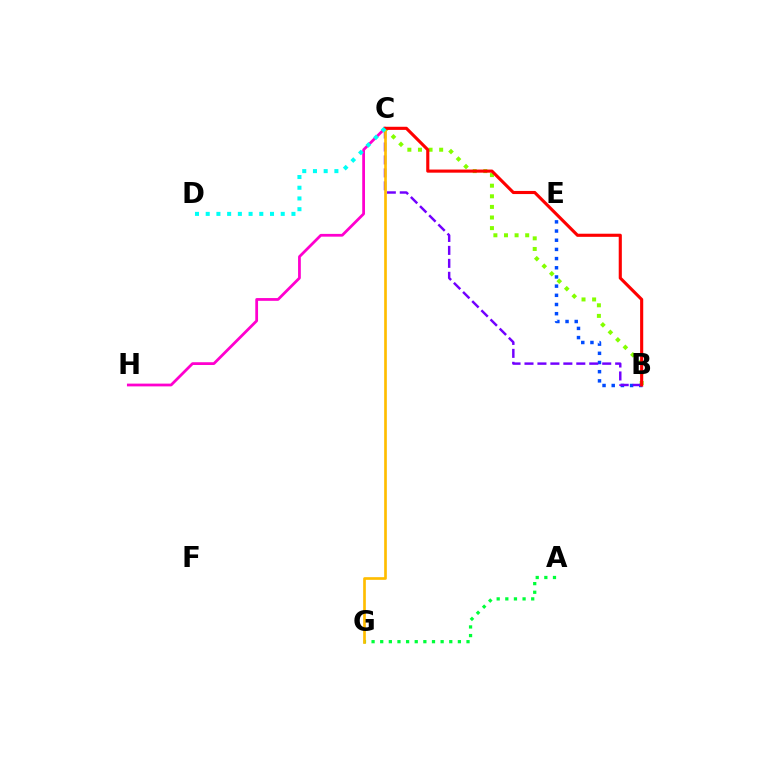{('A', 'G'): [{'color': '#00ff39', 'line_style': 'dotted', 'thickness': 2.35}], ('C', 'H'): [{'color': '#ff00cf', 'line_style': 'solid', 'thickness': 1.99}], ('B', 'E'): [{'color': '#004bff', 'line_style': 'dotted', 'thickness': 2.49}], ('B', 'C'): [{'color': '#84ff00', 'line_style': 'dotted', 'thickness': 2.88}, {'color': '#7200ff', 'line_style': 'dashed', 'thickness': 1.76}, {'color': '#ff0000', 'line_style': 'solid', 'thickness': 2.25}], ('C', 'G'): [{'color': '#ffbd00', 'line_style': 'solid', 'thickness': 1.92}], ('C', 'D'): [{'color': '#00fff6', 'line_style': 'dotted', 'thickness': 2.91}]}